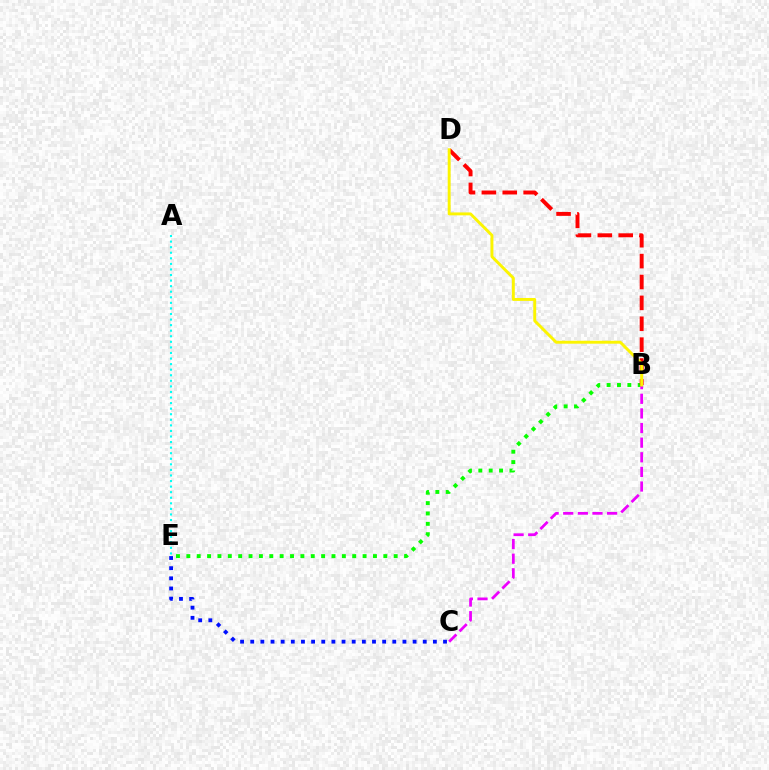{('B', 'E'): [{'color': '#08ff00', 'line_style': 'dotted', 'thickness': 2.82}], ('A', 'E'): [{'color': '#00fff6', 'line_style': 'dotted', 'thickness': 1.51}], ('B', 'C'): [{'color': '#ee00ff', 'line_style': 'dashed', 'thickness': 1.99}], ('B', 'D'): [{'color': '#ff0000', 'line_style': 'dashed', 'thickness': 2.84}, {'color': '#fcf500', 'line_style': 'solid', 'thickness': 2.1}], ('C', 'E'): [{'color': '#0010ff', 'line_style': 'dotted', 'thickness': 2.76}]}